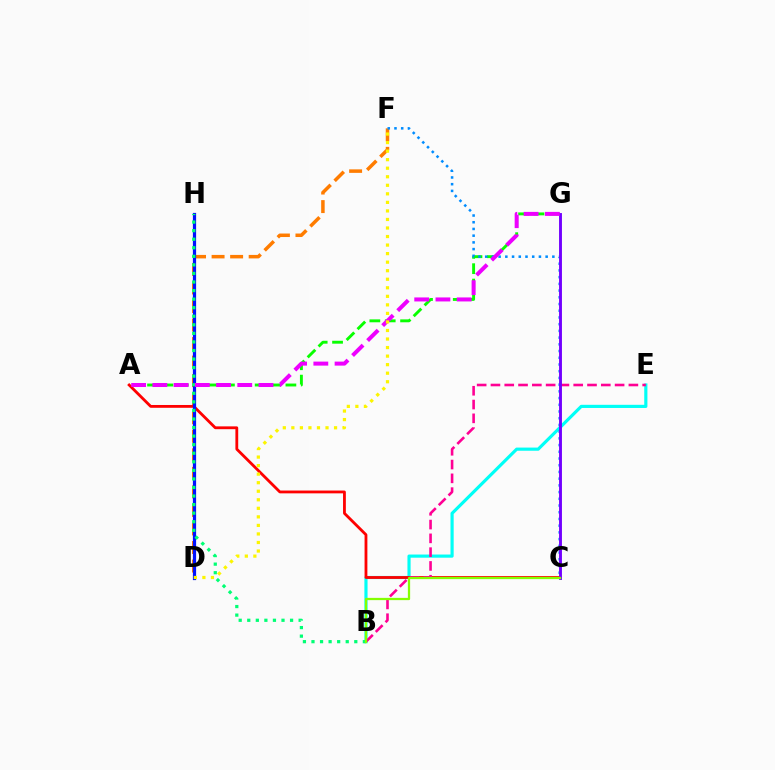{('B', 'E'): [{'color': '#00fff6', 'line_style': 'solid', 'thickness': 2.27}, {'color': '#ff0094', 'line_style': 'dashed', 'thickness': 1.87}], ('D', 'F'): [{'color': '#ff7c00', 'line_style': 'dashed', 'thickness': 2.52}, {'color': '#fcf500', 'line_style': 'dotted', 'thickness': 2.32}], ('A', 'G'): [{'color': '#08ff00', 'line_style': 'dashed', 'thickness': 2.09}, {'color': '#ee00ff', 'line_style': 'dashed', 'thickness': 2.88}], ('A', 'C'): [{'color': '#ff0000', 'line_style': 'solid', 'thickness': 2.02}], ('C', 'F'): [{'color': '#008cff', 'line_style': 'dotted', 'thickness': 1.82}], ('C', 'G'): [{'color': '#7200ff', 'line_style': 'solid', 'thickness': 2.08}], ('D', 'H'): [{'color': '#0010ff', 'line_style': 'solid', 'thickness': 2.32}], ('B', 'H'): [{'color': '#00ff74', 'line_style': 'dotted', 'thickness': 2.33}], ('B', 'C'): [{'color': '#84ff00', 'line_style': 'solid', 'thickness': 1.63}]}